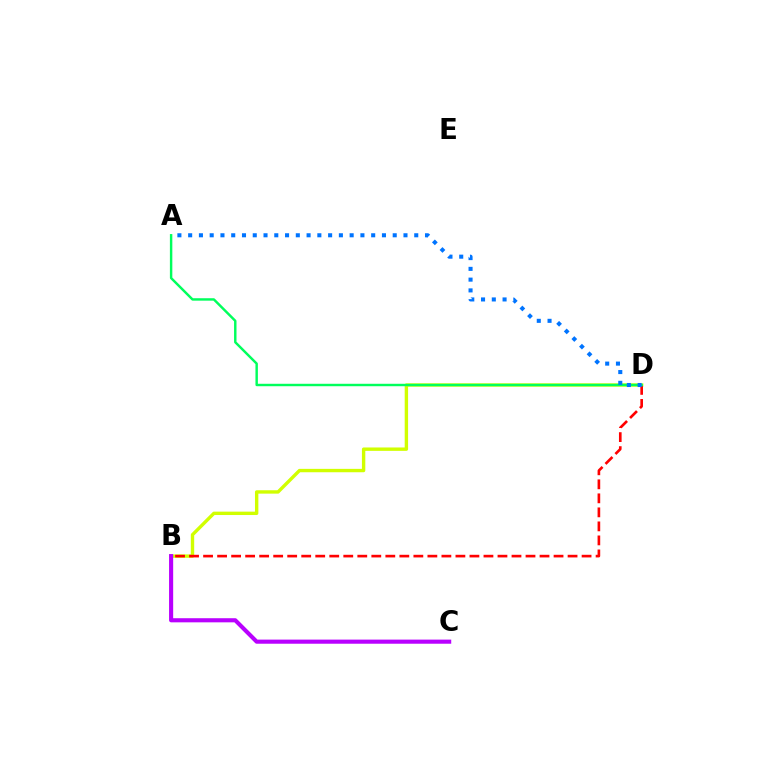{('B', 'D'): [{'color': '#d1ff00', 'line_style': 'solid', 'thickness': 2.44}, {'color': '#ff0000', 'line_style': 'dashed', 'thickness': 1.9}], ('B', 'C'): [{'color': '#b900ff', 'line_style': 'solid', 'thickness': 2.96}], ('A', 'D'): [{'color': '#00ff5c', 'line_style': 'solid', 'thickness': 1.75}, {'color': '#0074ff', 'line_style': 'dotted', 'thickness': 2.93}]}